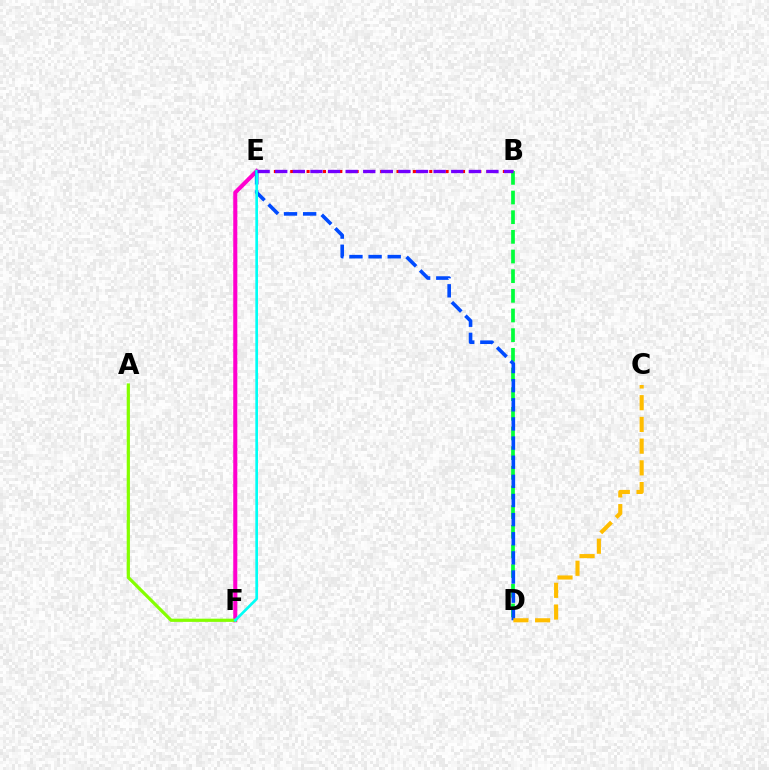{('E', 'F'): [{'color': '#ff00cf', 'line_style': 'solid', 'thickness': 2.93}, {'color': '#00fff6', 'line_style': 'solid', 'thickness': 1.92}], ('B', 'E'): [{'color': '#ff0000', 'line_style': 'dotted', 'thickness': 2.22}, {'color': '#7200ff', 'line_style': 'dashed', 'thickness': 2.39}], ('B', 'D'): [{'color': '#00ff39', 'line_style': 'dashed', 'thickness': 2.67}], ('D', 'E'): [{'color': '#004bff', 'line_style': 'dashed', 'thickness': 2.6}], ('A', 'F'): [{'color': '#84ff00', 'line_style': 'solid', 'thickness': 2.31}], ('C', 'D'): [{'color': '#ffbd00', 'line_style': 'dashed', 'thickness': 2.95}]}